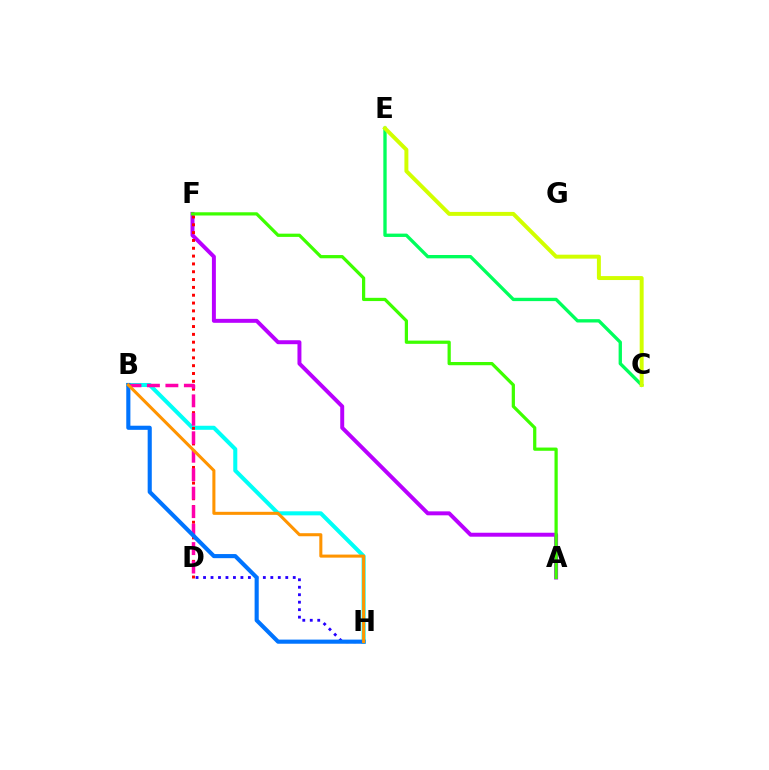{('C', 'E'): [{'color': '#00ff5c', 'line_style': 'solid', 'thickness': 2.4}, {'color': '#d1ff00', 'line_style': 'solid', 'thickness': 2.85}], ('B', 'H'): [{'color': '#00fff6', 'line_style': 'solid', 'thickness': 2.91}, {'color': '#0074ff', 'line_style': 'solid', 'thickness': 2.96}, {'color': '#ff9400', 'line_style': 'solid', 'thickness': 2.19}], ('A', 'F'): [{'color': '#b900ff', 'line_style': 'solid', 'thickness': 2.85}, {'color': '#3dff00', 'line_style': 'solid', 'thickness': 2.33}], ('D', 'F'): [{'color': '#ff0000', 'line_style': 'dotted', 'thickness': 2.13}], ('B', 'D'): [{'color': '#ff00ac', 'line_style': 'dashed', 'thickness': 2.51}], ('D', 'H'): [{'color': '#2500ff', 'line_style': 'dotted', 'thickness': 2.03}]}